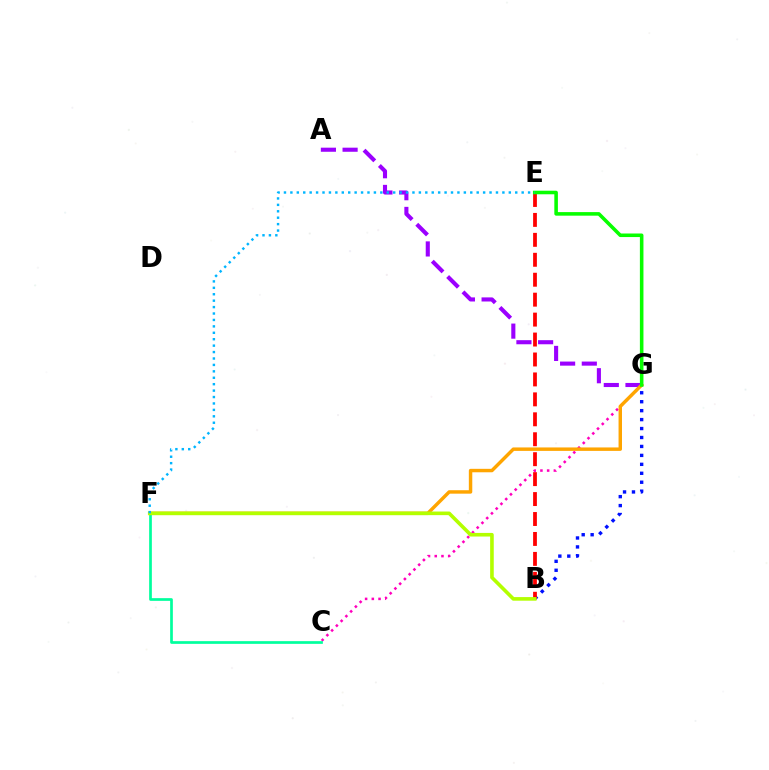{('B', 'G'): [{'color': '#0010ff', 'line_style': 'dotted', 'thickness': 2.43}], ('A', 'G'): [{'color': '#9b00ff', 'line_style': 'dashed', 'thickness': 2.95}], ('C', 'G'): [{'color': '#ff00bd', 'line_style': 'dotted', 'thickness': 1.83}], ('C', 'F'): [{'color': '#00ff9d', 'line_style': 'solid', 'thickness': 1.95}], ('F', 'G'): [{'color': '#ffa500', 'line_style': 'solid', 'thickness': 2.48}], ('B', 'E'): [{'color': '#ff0000', 'line_style': 'dashed', 'thickness': 2.71}], ('E', 'G'): [{'color': '#08ff00', 'line_style': 'solid', 'thickness': 2.57}], ('B', 'F'): [{'color': '#b3ff00', 'line_style': 'solid', 'thickness': 2.6}], ('E', 'F'): [{'color': '#00b5ff', 'line_style': 'dotted', 'thickness': 1.75}]}